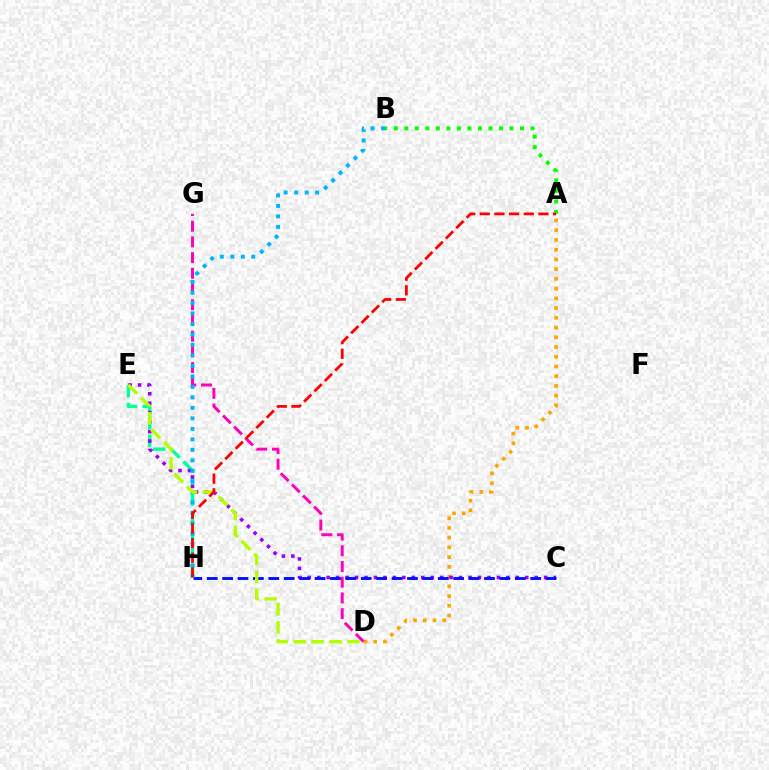{('A', 'D'): [{'color': '#ffa500', 'line_style': 'dotted', 'thickness': 2.64}], ('E', 'H'): [{'color': '#00ff9d', 'line_style': 'dashed', 'thickness': 2.41}], ('D', 'G'): [{'color': '#ff00bd', 'line_style': 'dashed', 'thickness': 2.13}], ('A', 'B'): [{'color': '#08ff00', 'line_style': 'dotted', 'thickness': 2.86}], ('C', 'E'): [{'color': '#9b00ff', 'line_style': 'dotted', 'thickness': 2.57}], ('C', 'H'): [{'color': '#0010ff', 'line_style': 'dashed', 'thickness': 2.09}], ('B', 'H'): [{'color': '#00b5ff', 'line_style': 'dotted', 'thickness': 2.85}], ('D', 'E'): [{'color': '#b3ff00', 'line_style': 'dashed', 'thickness': 2.44}], ('A', 'H'): [{'color': '#ff0000', 'line_style': 'dashed', 'thickness': 1.99}]}